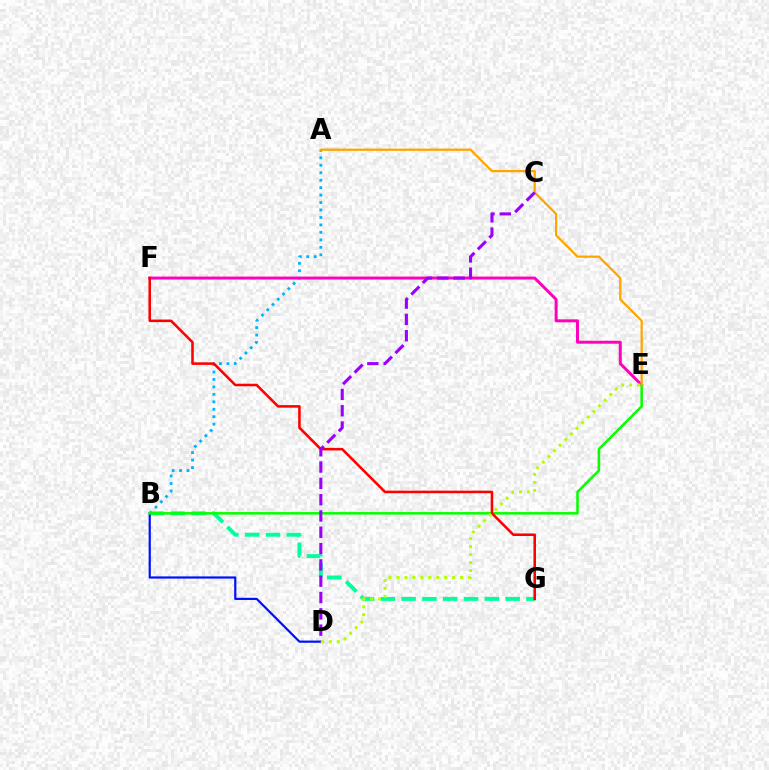{('A', 'B'): [{'color': '#00b5ff', 'line_style': 'dotted', 'thickness': 2.03}], ('B', 'G'): [{'color': '#00ff9d', 'line_style': 'dashed', 'thickness': 2.83}], ('E', 'F'): [{'color': '#ff00bd', 'line_style': 'solid', 'thickness': 2.13}], ('B', 'D'): [{'color': '#0010ff', 'line_style': 'solid', 'thickness': 1.58}], ('B', 'E'): [{'color': '#08ff00', 'line_style': 'solid', 'thickness': 1.83}], ('A', 'E'): [{'color': '#ffa500', 'line_style': 'solid', 'thickness': 1.62}], ('F', 'G'): [{'color': '#ff0000', 'line_style': 'solid', 'thickness': 1.85}], ('C', 'D'): [{'color': '#9b00ff', 'line_style': 'dashed', 'thickness': 2.21}], ('D', 'E'): [{'color': '#b3ff00', 'line_style': 'dotted', 'thickness': 2.16}]}